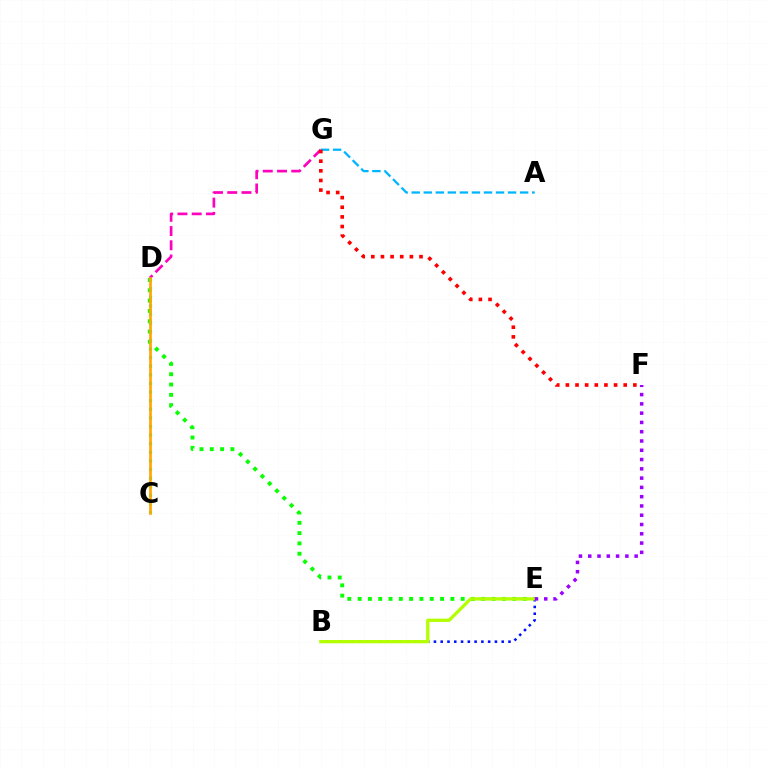{('D', 'G'): [{'color': '#ff00bd', 'line_style': 'dashed', 'thickness': 1.93}], ('D', 'E'): [{'color': '#08ff00', 'line_style': 'dotted', 'thickness': 2.8}], ('A', 'G'): [{'color': '#00b5ff', 'line_style': 'dashed', 'thickness': 1.64}], ('C', 'D'): [{'color': '#00ff9d', 'line_style': 'dotted', 'thickness': 2.34}, {'color': '#ffa500', 'line_style': 'solid', 'thickness': 1.91}], ('B', 'E'): [{'color': '#0010ff', 'line_style': 'dotted', 'thickness': 1.84}, {'color': '#b3ff00', 'line_style': 'solid', 'thickness': 2.36}], ('F', 'G'): [{'color': '#ff0000', 'line_style': 'dotted', 'thickness': 2.62}], ('E', 'F'): [{'color': '#9b00ff', 'line_style': 'dotted', 'thickness': 2.52}]}